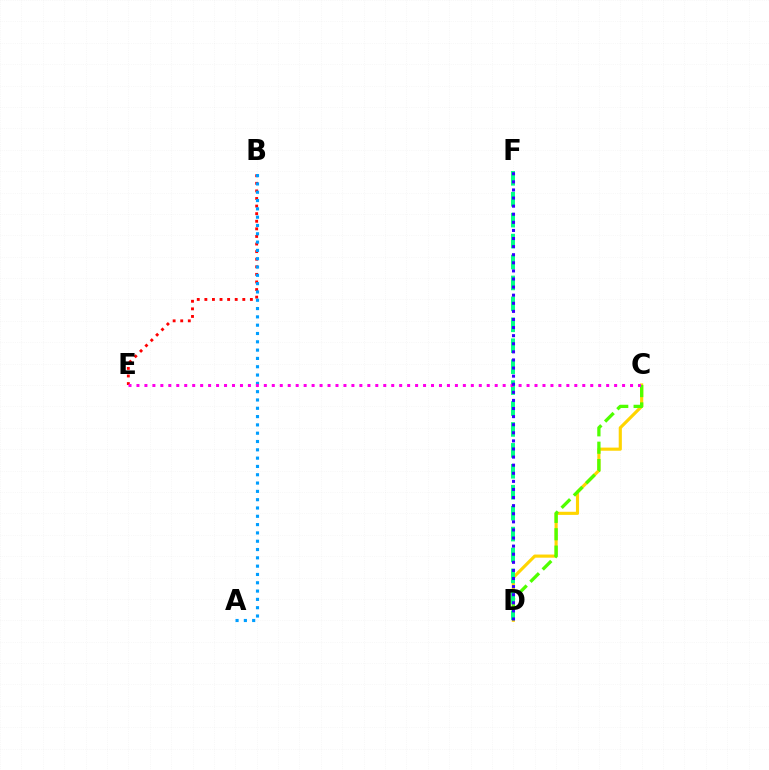{('B', 'E'): [{'color': '#ff0000', 'line_style': 'dotted', 'thickness': 2.06}], ('C', 'D'): [{'color': '#ffd500', 'line_style': 'solid', 'thickness': 2.26}, {'color': '#4fff00', 'line_style': 'dashed', 'thickness': 2.36}], ('D', 'F'): [{'color': '#00ff86', 'line_style': 'dashed', 'thickness': 2.84}, {'color': '#3700ff', 'line_style': 'dotted', 'thickness': 2.2}], ('A', 'B'): [{'color': '#009eff', 'line_style': 'dotted', 'thickness': 2.26}], ('C', 'E'): [{'color': '#ff00ed', 'line_style': 'dotted', 'thickness': 2.16}]}